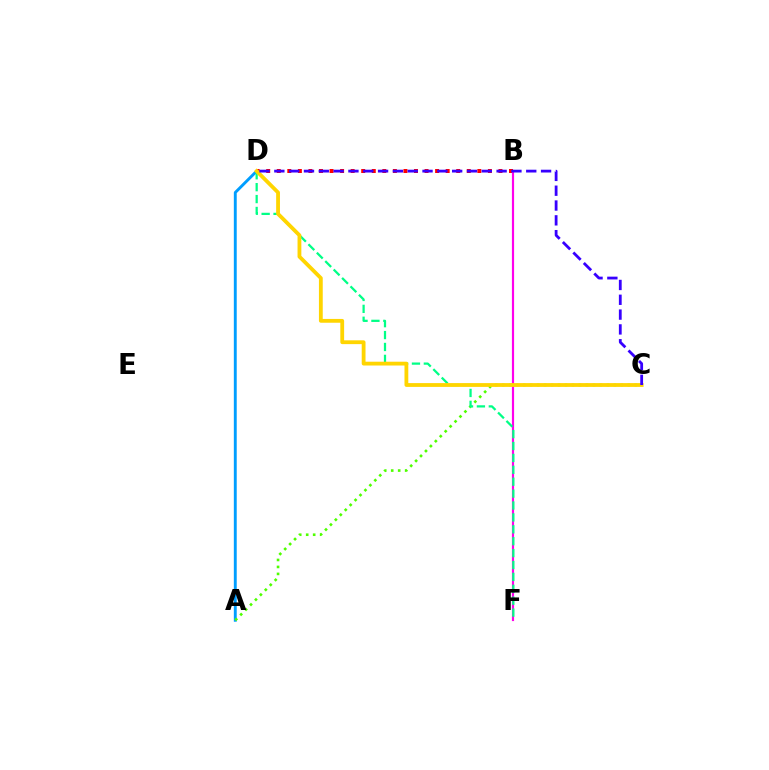{('B', 'D'): [{'color': '#ff0000', 'line_style': 'dotted', 'thickness': 2.87}], ('B', 'F'): [{'color': '#ff00ed', 'line_style': 'solid', 'thickness': 1.57}], ('A', 'D'): [{'color': '#009eff', 'line_style': 'solid', 'thickness': 2.08}], ('A', 'C'): [{'color': '#4fff00', 'line_style': 'dotted', 'thickness': 1.9}], ('D', 'F'): [{'color': '#00ff86', 'line_style': 'dashed', 'thickness': 1.62}], ('C', 'D'): [{'color': '#ffd500', 'line_style': 'solid', 'thickness': 2.74}, {'color': '#3700ff', 'line_style': 'dashed', 'thickness': 2.01}]}